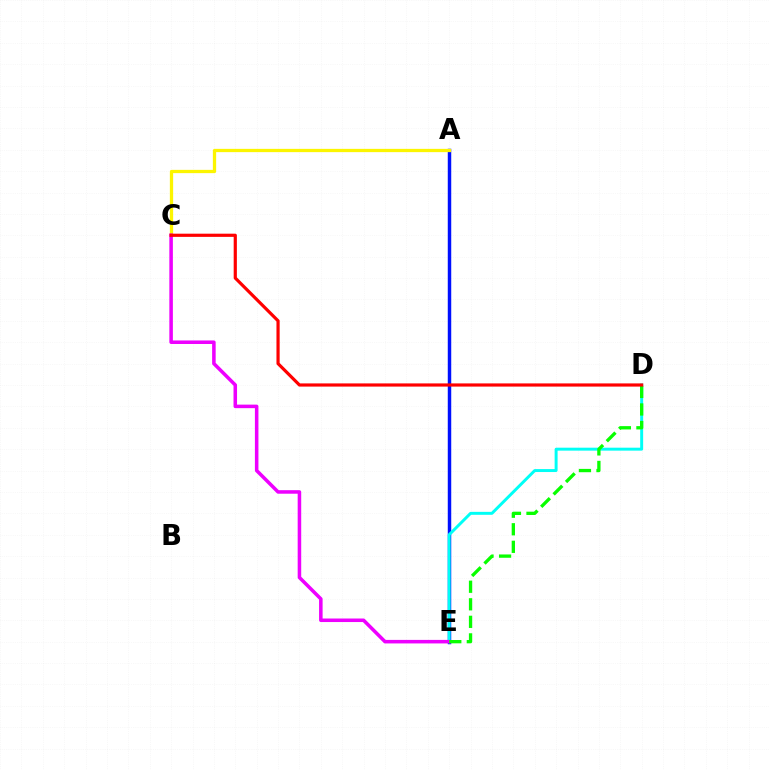{('A', 'E'): [{'color': '#0010ff', 'line_style': 'solid', 'thickness': 2.49}], ('A', 'C'): [{'color': '#fcf500', 'line_style': 'solid', 'thickness': 2.36}], ('D', 'E'): [{'color': '#00fff6', 'line_style': 'solid', 'thickness': 2.13}, {'color': '#08ff00', 'line_style': 'dashed', 'thickness': 2.38}], ('C', 'E'): [{'color': '#ee00ff', 'line_style': 'solid', 'thickness': 2.55}], ('C', 'D'): [{'color': '#ff0000', 'line_style': 'solid', 'thickness': 2.29}]}